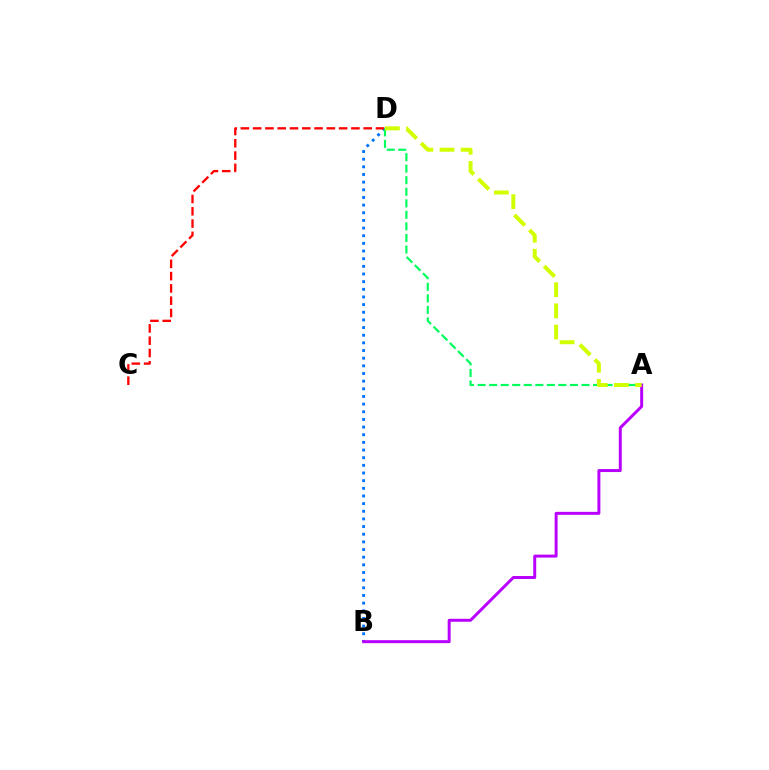{('B', 'D'): [{'color': '#0074ff', 'line_style': 'dotted', 'thickness': 2.08}], ('C', 'D'): [{'color': '#ff0000', 'line_style': 'dashed', 'thickness': 1.67}], ('A', 'D'): [{'color': '#00ff5c', 'line_style': 'dashed', 'thickness': 1.57}, {'color': '#d1ff00', 'line_style': 'dashed', 'thickness': 2.87}], ('A', 'B'): [{'color': '#b900ff', 'line_style': 'solid', 'thickness': 2.14}]}